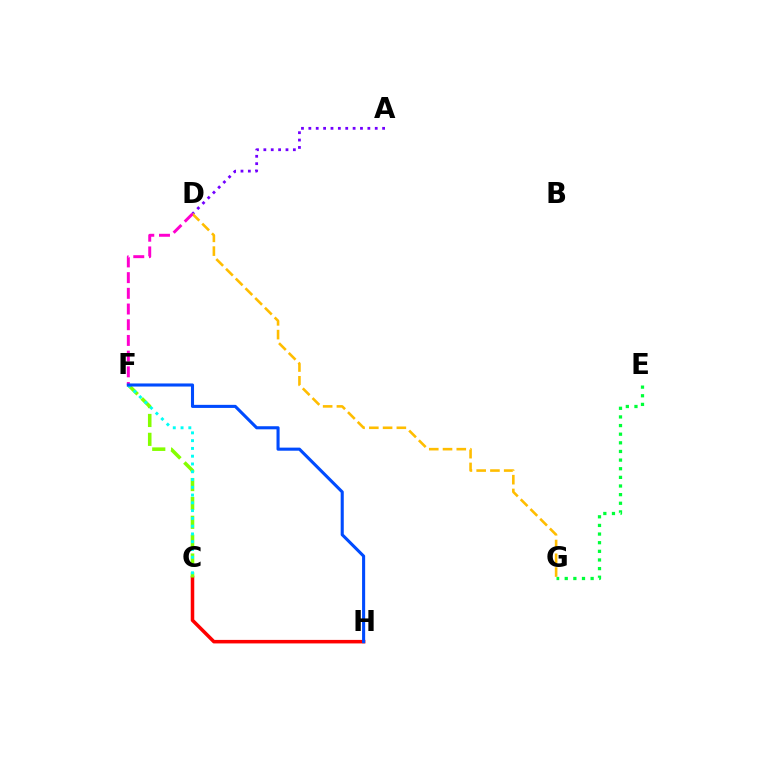{('C', 'H'): [{'color': '#ff0000', 'line_style': 'solid', 'thickness': 2.54}], ('C', 'F'): [{'color': '#84ff00', 'line_style': 'dashed', 'thickness': 2.56}, {'color': '#00fff6', 'line_style': 'dotted', 'thickness': 2.11}], ('A', 'D'): [{'color': '#7200ff', 'line_style': 'dotted', 'thickness': 2.0}], ('E', 'G'): [{'color': '#00ff39', 'line_style': 'dotted', 'thickness': 2.35}], ('D', 'G'): [{'color': '#ffbd00', 'line_style': 'dashed', 'thickness': 1.87}], ('D', 'F'): [{'color': '#ff00cf', 'line_style': 'dashed', 'thickness': 2.13}], ('F', 'H'): [{'color': '#004bff', 'line_style': 'solid', 'thickness': 2.22}]}